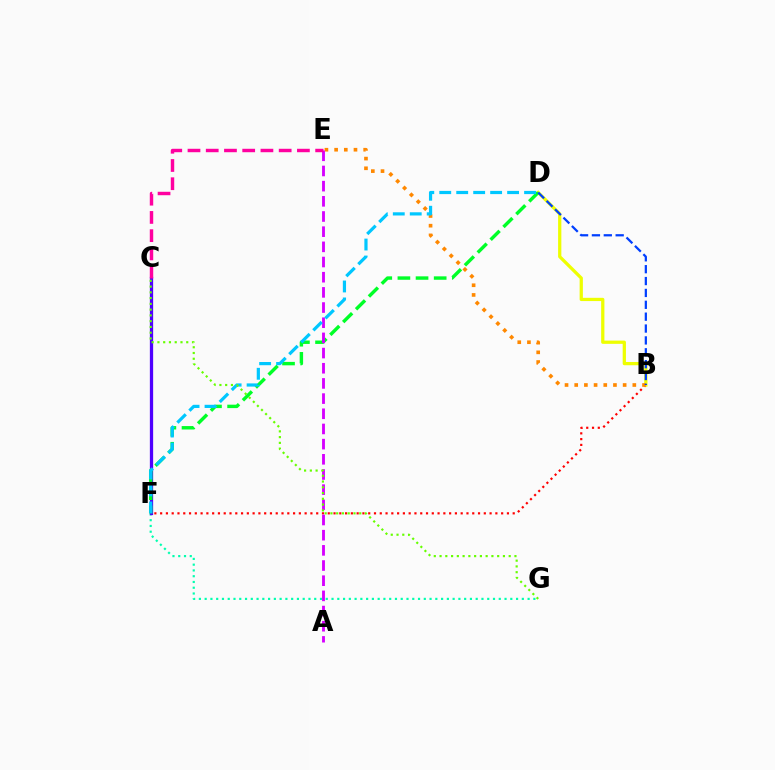{('F', 'G'): [{'color': '#00ffaf', 'line_style': 'dotted', 'thickness': 1.57}], ('B', 'F'): [{'color': '#ff0000', 'line_style': 'dotted', 'thickness': 1.57}], ('B', 'D'): [{'color': '#eeff00', 'line_style': 'solid', 'thickness': 2.34}, {'color': '#003fff', 'line_style': 'dashed', 'thickness': 1.61}], ('C', 'F'): [{'color': '#4f00ff', 'line_style': 'solid', 'thickness': 2.36}], ('B', 'E'): [{'color': '#ff8800', 'line_style': 'dotted', 'thickness': 2.63}], ('D', 'F'): [{'color': '#00ff27', 'line_style': 'dashed', 'thickness': 2.46}, {'color': '#00c7ff', 'line_style': 'dashed', 'thickness': 2.3}], ('A', 'E'): [{'color': '#d600ff', 'line_style': 'dashed', 'thickness': 2.06}], ('C', 'E'): [{'color': '#ff00a0', 'line_style': 'dashed', 'thickness': 2.48}], ('C', 'G'): [{'color': '#66ff00', 'line_style': 'dotted', 'thickness': 1.57}]}